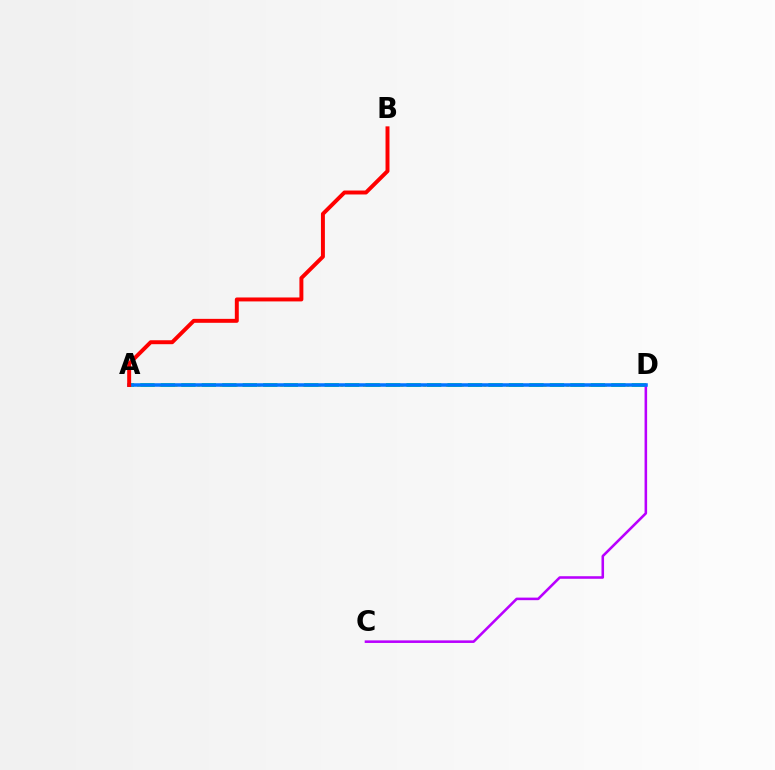{('A', 'D'): [{'color': '#d1ff00', 'line_style': 'dotted', 'thickness': 2.05}, {'color': '#00ff5c', 'line_style': 'dashed', 'thickness': 2.78}, {'color': '#0074ff', 'line_style': 'solid', 'thickness': 2.54}], ('C', 'D'): [{'color': '#b900ff', 'line_style': 'solid', 'thickness': 1.85}], ('A', 'B'): [{'color': '#ff0000', 'line_style': 'solid', 'thickness': 2.84}]}